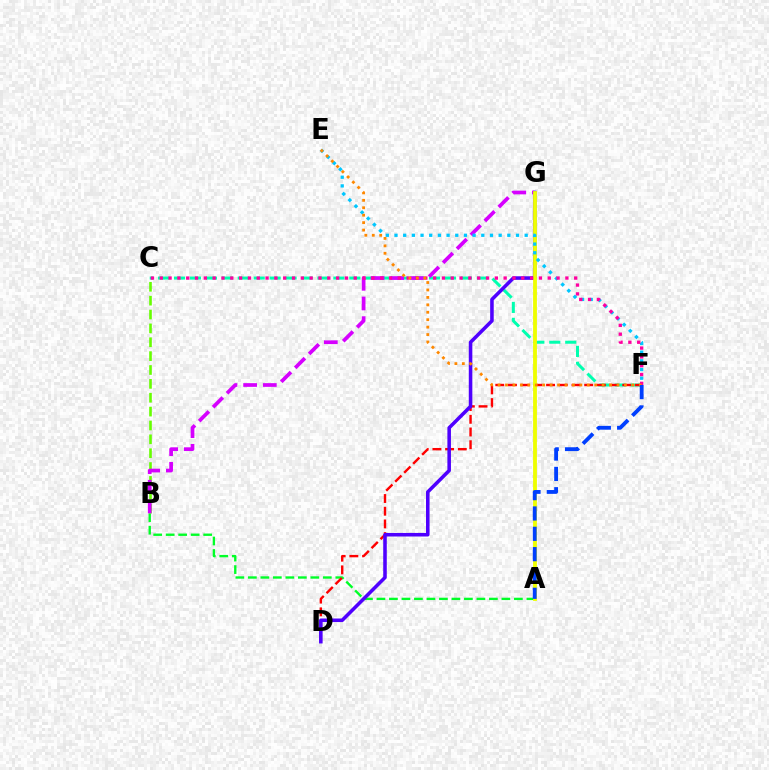{('A', 'B'): [{'color': '#00ff27', 'line_style': 'dashed', 'thickness': 1.7}], ('C', 'F'): [{'color': '#00ffaf', 'line_style': 'dashed', 'thickness': 2.17}, {'color': '#ff00a0', 'line_style': 'dotted', 'thickness': 2.4}], ('B', 'C'): [{'color': '#66ff00', 'line_style': 'dashed', 'thickness': 1.88}], ('B', 'G'): [{'color': '#d600ff', 'line_style': 'dashed', 'thickness': 2.67}], ('D', 'F'): [{'color': '#ff0000', 'line_style': 'dashed', 'thickness': 1.73}], ('D', 'G'): [{'color': '#4f00ff', 'line_style': 'solid', 'thickness': 2.56}], ('A', 'G'): [{'color': '#eeff00', 'line_style': 'solid', 'thickness': 2.75}], ('E', 'F'): [{'color': '#00c7ff', 'line_style': 'dotted', 'thickness': 2.36}, {'color': '#ff8800', 'line_style': 'dotted', 'thickness': 2.02}], ('A', 'F'): [{'color': '#003fff', 'line_style': 'dashed', 'thickness': 2.76}]}